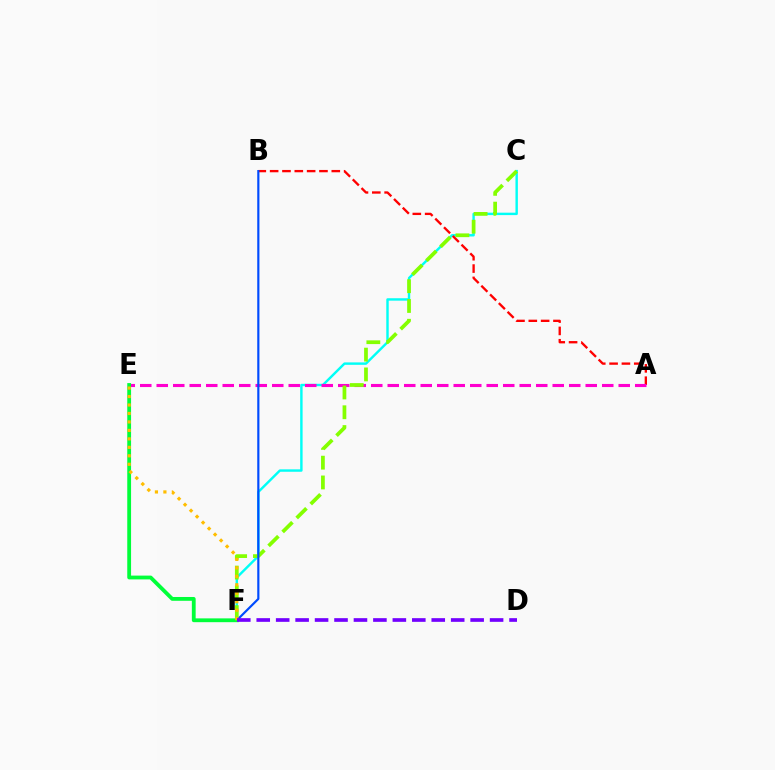{('C', 'F'): [{'color': '#00fff6', 'line_style': 'solid', 'thickness': 1.74}, {'color': '#84ff00', 'line_style': 'dashed', 'thickness': 2.69}], ('A', 'B'): [{'color': '#ff0000', 'line_style': 'dashed', 'thickness': 1.68}], ('A', 'E'): [{'color': '#ff00cf', 'line_style': 'dashed', 'thickness': 2.24}], ('B', 'F'): [{'color': '#004bff', 'line_style': 'solid', 'thickness': 1.56}], ('E', 'F'): [{'color': '#00ff39', 'line_style': 'solid', 'thickness': 2.74}, {'color': '#ffbd00', 'line_style': 'dotted', 'thickness': 2.3}], ('D', 'F'): [{'color': '#7200ff', 'line_style': 'dashed', 'thickness': 2.64}]}